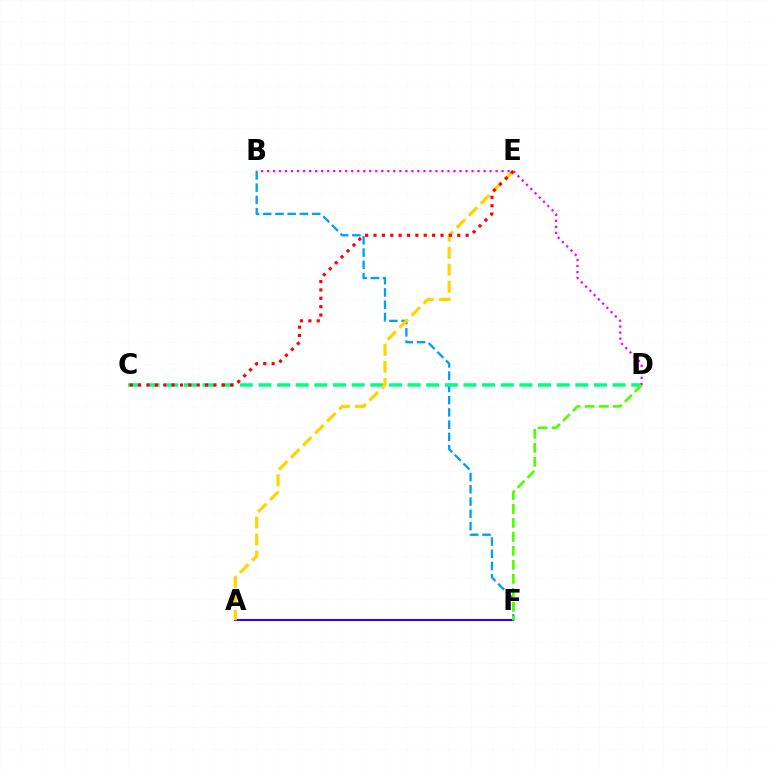{('A', 'F'): [{'color': '#3700ff', 'line_style': 'solid', 'thickness': 1.5}], ('B', 'F'): [{'color': '#009eff', 'line_style': 'dashed', 'thickness': 1.66}], ('C', 'D'): [{'color': '#00ff86', 'line_style': 'dashed', 'thickness': 2.53}], ('B', 'D'): [{'color': '#ff00ed', 'line_style': 'dotted', 'thickness': 1.63}], ('A', 'E'): [{'color': '#ffd500', 'line_style': 'dashed', 'thickness': 2.31}], ('D', 'F'): [{'color': '#4fff00', 'line_style': 'dashed', 'thickness': 1.9}], ('C', 'E'): [{'color': '#ff0000', 'line_style': 'dotted', 'thickness': 2.28}]}